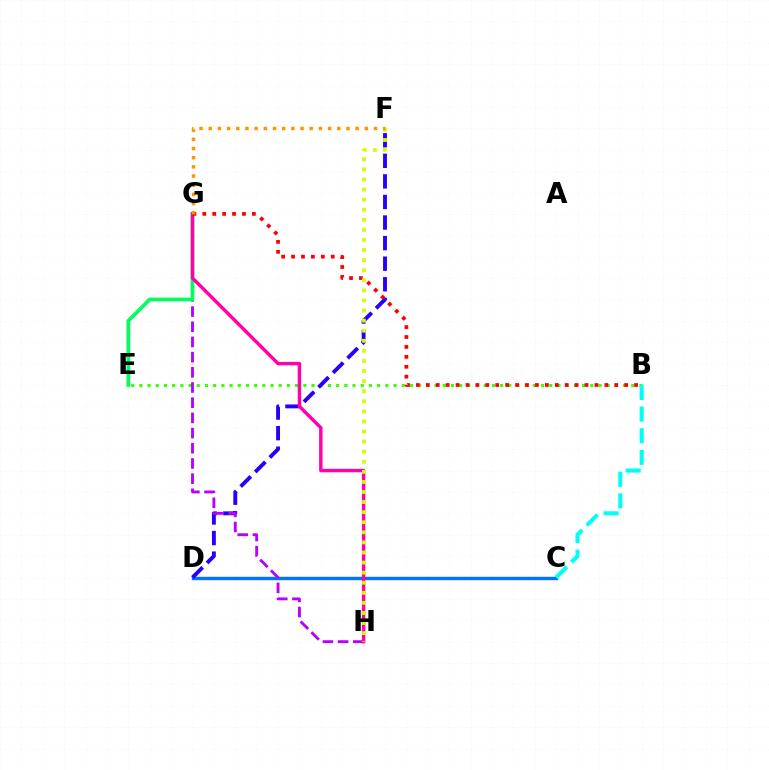{('B', 'E'): [{'color': '#3dff00', 'line_style': 'dotted', 'thickness': 2.23}], ('C', 'D'): [{'color': '#0074ff', 'line_style': 'solid', 'thickness': 2.45}], ('B', 'C'): [{'color': '#00fff6', 'line_style': 'dashed', 'thickness': 2.94}], ('D', 'F'): [{'color': '#2500ff', 'line_style': 'dashed', 'thickness': 2.79}], ('G', 'H'): [{'color': '#b900ff', 'line_style': 'dashed', 'thickness': 2.06}, {'color': '#ff00ac', 'line_style': 'solid', 'thickness': 2.46}], ('E', 'G'): [{'color': '#00ff5c', 'line_style': 'solid', 'thickness': 2.69}], ('B', 'G'): [{'color': '#ff0000', 'line_style': 'dotted', 'thickness': 2.69}], ('F', 'H'): [{'color': '#d1ff00', 'line_style': 'dotted', 'thickness': 2.74}], ('F', 'G'): [{'color': '#ff9400', 'line_style': 'dotted', 'thickness': 2.49}]}